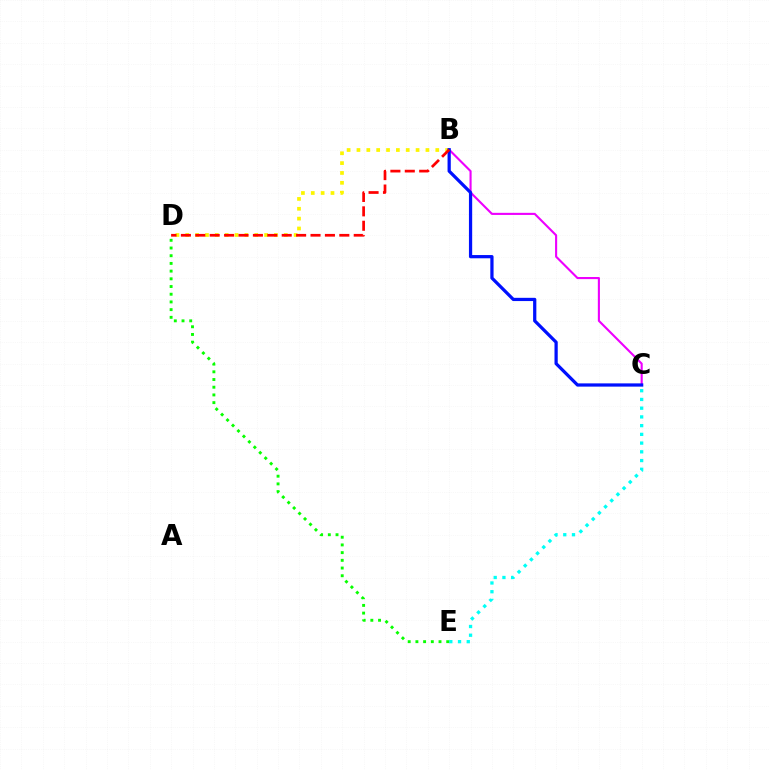{('B', 'D'): [{'color': '#fcf500', 'line_style': 'dotted', 'thickness': 2.68}, {'color': '#ff0000', 'line_style': 'dashed', 'thickness': 1.96}], ('C', 'E'): [{'color': '#00fff6', 'line_style': 'dotted', 'thickness': 2.37}], ('B', 'C'): [{'color': '#ee00ff', 'line_style': 'solid', 'thickness': 1.52}, {'color': '#0010ff', 'line_style': 'solid', 'thickness': 2.33}], ('D', 'E'): [{'color': '#08ff00', 'line_style': 'dotted', 'thickness': 2.09}]}